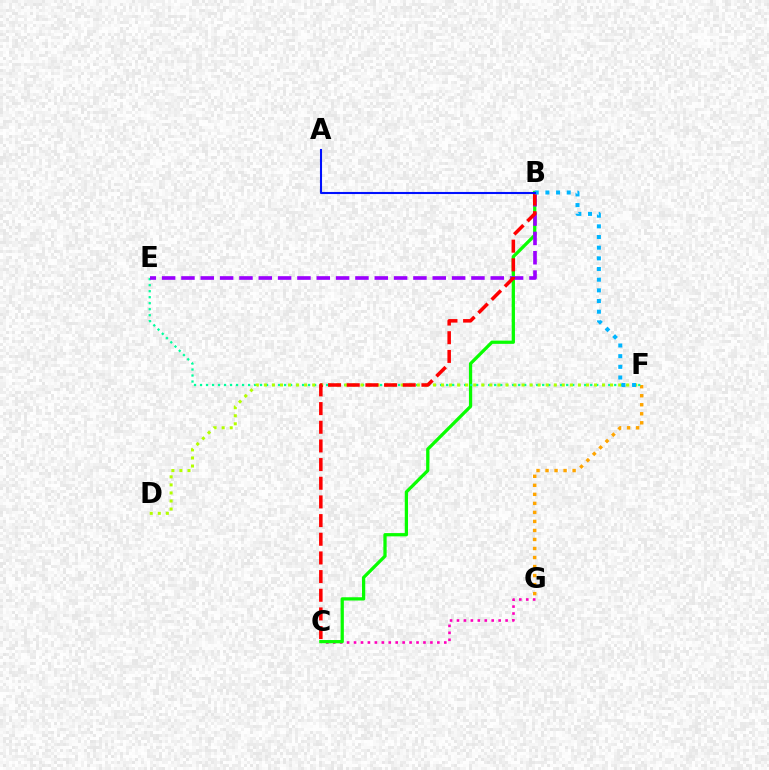{('C', 'G'): [{'color': '#ff00bd', 'line_style': 'dotted', 'thickness': 1.89}], ('F', 'G'): [{'color': '#ffa500', 'line_style': 'dotted', 'thickness': 2.45}], ('B', 'C'): [{'color': '#08ff00', 'line_style': 'solid', 'thickness': 2.35}, {'color': '#ff0000', 'line_style': 'dashed', 'thickness': 2.54}], ('E', 'F'): [{'color': '#00ff9d', 'line_style': 'dotted', 'thickness': 1.63}], ('B', 'E'): [{'color': '#9b00ff', 'line_style': 'dashed', 'thickness': 2.63}], ('D', 'F'): [{'color': '#b3ff00', 'line_style': 'dotted', 'thickness': 2.19}], ('B', 'F'): [{'color': '#00b5ff', 'line_style': 'dotted', 'thickness': 2.9}], ('A', 'B'): [{'color': '#0010ff', 'line_style': 'solid', 'thickness': 1.5}]}